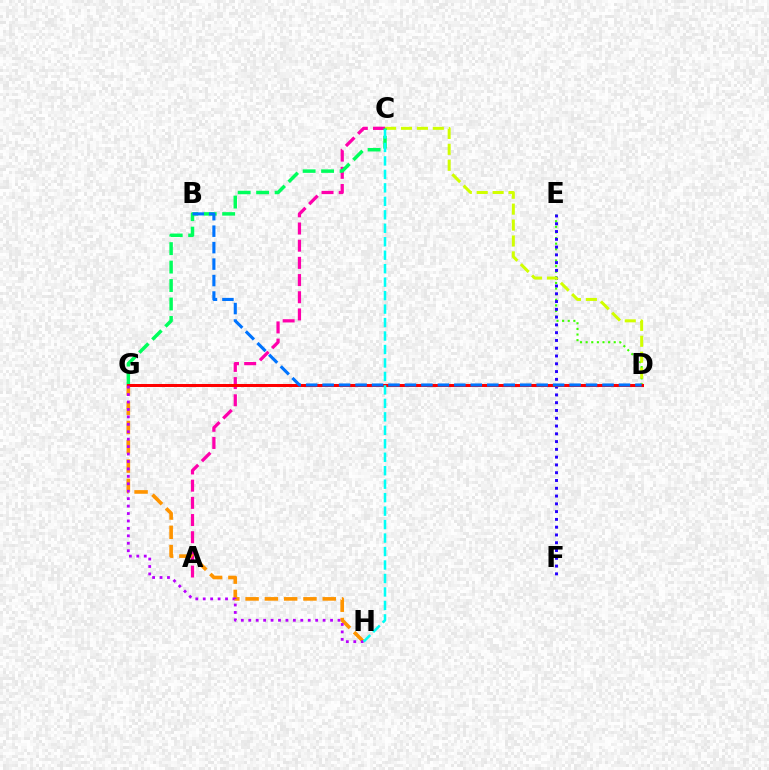{('D', 'E'): [{'color': '#3dff00', 'line_style': 'dotted', 'thickness': 1.53}], ('E', 'F'): [{'color': '#2500ff', 'line_style': 'dotted', 'thickness': 2.11}], ('A', 'C'): [{'color': '#ff00ac', 'line_style': 'dashed', 'thickness': 2.33}], ('G', 'H'): [{'color': '#ff9400', 'line_style': 'dashed', 'thickness': 2.62}, {'color': '#b900ff', 'line_style': 'dotted', 'thickness': 2.02}], ('C', 'D'): [{'color': '#d1ff00', 'line_style': 'dashed', 'thickness': 2.16}], ('C', 'G'): [{'color': '#00ff5c', 'line_style': 'dashed', 'thickness': 2.51}], ('D', 'G'): [{'color': '#ff0000', 'line_style': 'solid', 'thickness': 2.17}], ('B', 'D'): [{'color': '#0074ff', 'line_style': 'dashed', 'thickness': 2.24}], ('C', 'H'): [{'color': '#00fff6', 'line_style': 'dashed', 'thickness': 1.83}]}